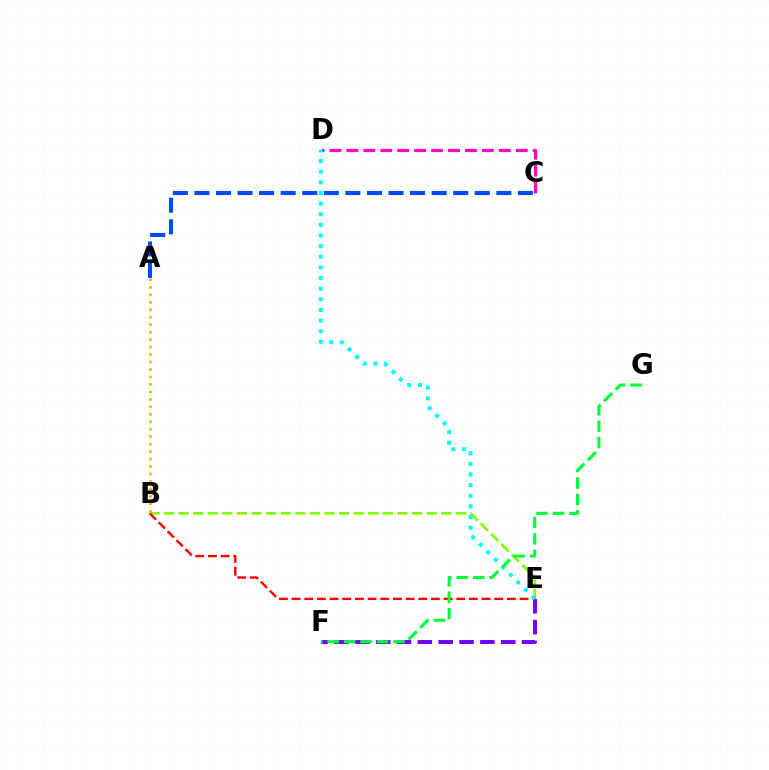{('B', 'E'): [{'color': '#84ff00', 'line_style': 'dashed', 'thickness': 1.98}, {'color': '#ff0000', 'line_style': 'dashed', 'thickness': 1.72}], ('A', 'C'): [{'color': '#004bff', 'line_style': 'dashed', 'thickness': 2.93}], ('C', 'D'): [{'color': '#ff00cf', 'line_style': 'dashed', 'thickness': 2.3}], ('E', 'F'): [{'color': '#7200ff', 'line_style': 'dashed', 'thickness': 2.83}], ('D', 'E'): [{'color': '#00fff6', 'line_style': 'dotted', 'thickness': 2.89}], ('A', 'B'): [{'color': '#ffbd00', 'line_style': 'dotted', 'thickness': 2.03}], ('F', 'G'): [{'color': '#00ff39', 'line_style': 'dashed', 'thickness': 2.23}]}